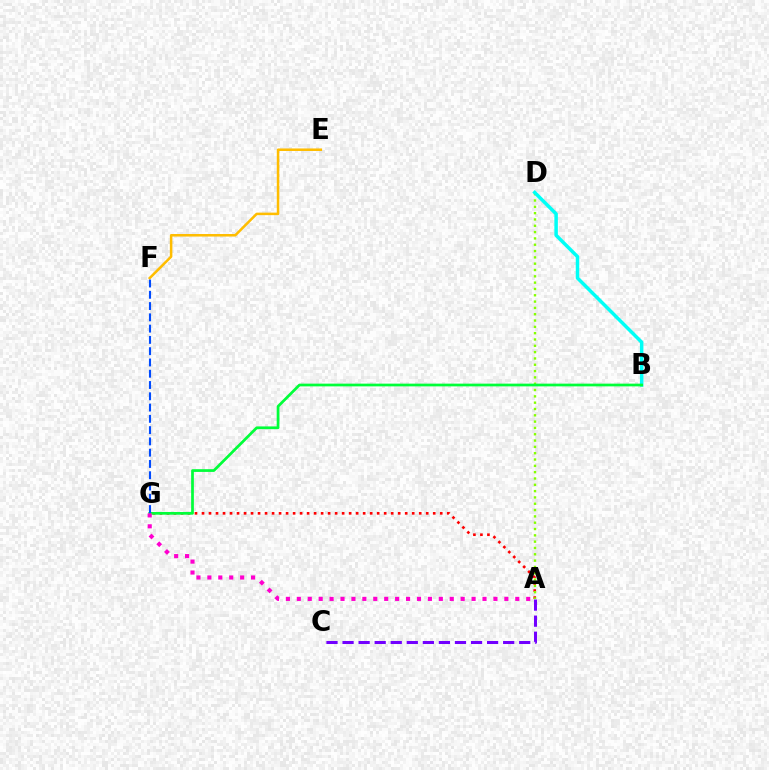{('A', 'G'): [{'color': '#ff0000', 'line_style': 'dotted', 'thickness': 1.9}, {'color': '#ff00cf', 'line_style': 'dotted', 'thickness': 2.97}], ('E', 'F'): [{'color': '#ffbd00', 'line_style': 'solid', 'thickness': 1.82}], ('A', 'D'): [{'color': '#84ff00', 'line_style': 'dotted', 'thickness': 1.72}], ('B', 'D'): [{'color': '#00fff6', 'line_style': 'solid', 'thickness': 2.51}], ('B', 'G'): [{'color': '#00ff39', 'line_style': 'solid', 'thickness': 1.96}], ('A', 'C'): [{'color': '#7200ff', 'line_style': 'dashed', 'thickness': 2.18}], ('F', 'G'): [{'color': '#004bff', 'line_style': 'dashed', 'thickness': 1.53}]}